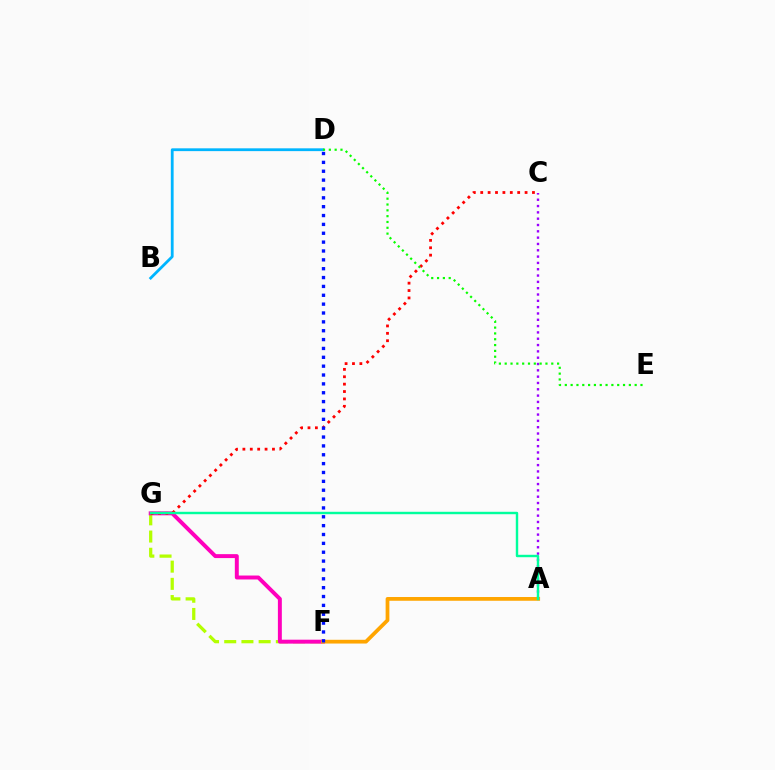{('F', 'G'): [{'color': '#b3ff00', 'line_style': 'dashed', 'thickness': 2.34}, {'color': '#ff00bd', 'line_style': 'solid', 'thickness': 2.84}], ('A', 'C'): [{'color': '#9b00ff', 'line_style': 'dotted', 'thickness': 1.72}], ('C', 'G'): [{'color': '#ff0000', 'line_style': 'dotted', 'thickness': 2.01}], ('A', 'F'): [{'color': '#ffa500', 'line_style': 'solid', 'thickness': 2.7}], ('B', 'D'): [{'color': '#00b5ff', 'line_style': 'solid', 'thickness': 2.02}], ('A', 'G'): [{'color': '#00ff9d', 'line_style': 'solid', 'thickness': 1.74}], ('D', 'F'): [{'color': '#0010ff', 'line_style': 'dotted', 'thickness': 2.41}], ('D', 'E'): [{'color': '#08ff00', 'line_style': 'dotted', 'thickness': 1.58}]}